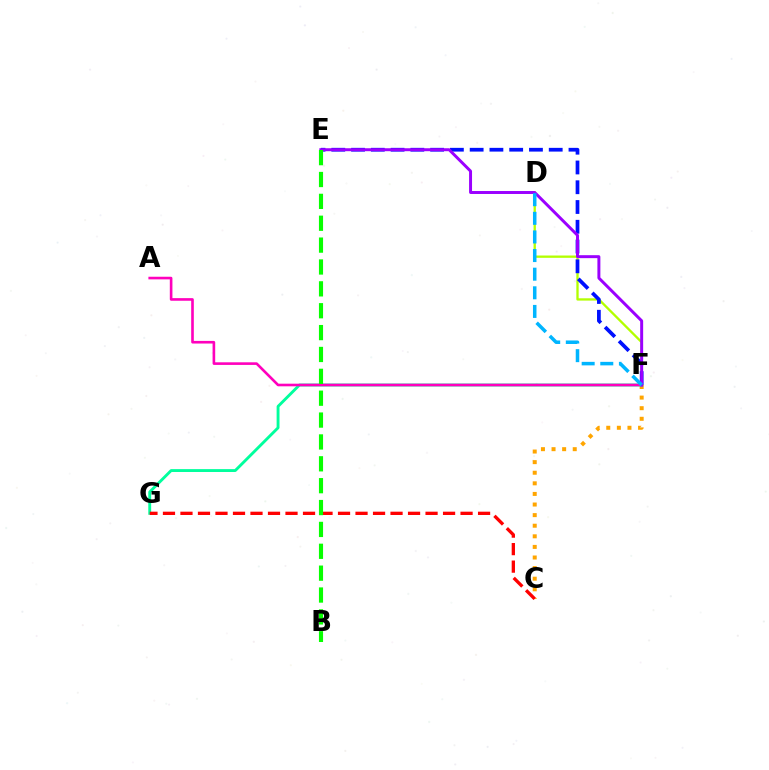{('D', 'F'): [{'color': '#b3ff00', 'line_style': 'solid', 'thickness': 1.67}, {'color': '#00b5ff', 'line_style': 'dashed', 'thickness': 2.53}], ('E', 'F'): [{'color': '#0010ff', 'line_style': 'dashed', 'thickness': 2.69}, {'color': '#9b00ff', 'line_style': 'solid', 'thickness': 2.13}], ('C', 'F'): [{'color': '#ffa500', 'line_style': 'dotted', 'thickness': 2.88}], ('F', 'G'): [{'color': '#00ff9d', 'line_style': 'solid', 'thickness': 2.07}], ('A', 'F'): [{'color': '#ff00bd', 'line_style': 'solid', 'thickness': 1.89}], ('C', 'G'): [{'color': '#ff0000', 'line_style': 'dashed', 'thickness': 2.38}], ('B', 'E'): [{'color': '#08ff00', 'line_style': 'dashed', 'thickness': 2.97}]}